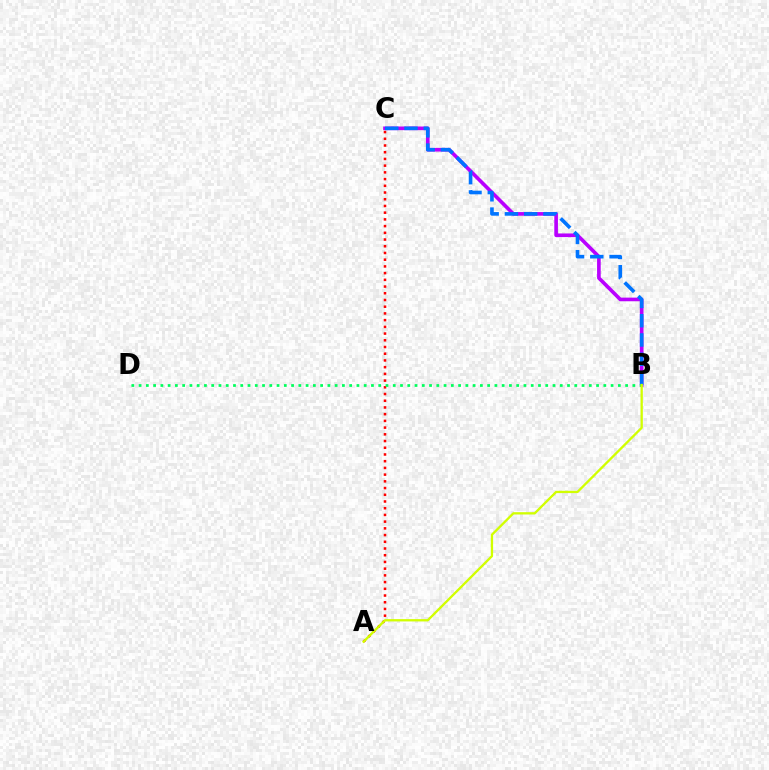{('B', 'C'): [{'color': '#b900ff', 'line_style': 'solid', 'thickness': 2.62}, {'color': '#0074ff', 'line_style': 'dashed', 'thickness': 2.62}], ('A', 'C'): [{'color': '#ff0000', 'line_style': 'dotted', 'thickness': 1.82}], ('B', 'D'): [{'color': '#00ff5c', 'line_style': 'dotted', 'thickness': 1.97}], ('A', 'B'): [{'color': '#d1ff00', 'line_style': 'solid', 'thickness': 1.67}]}